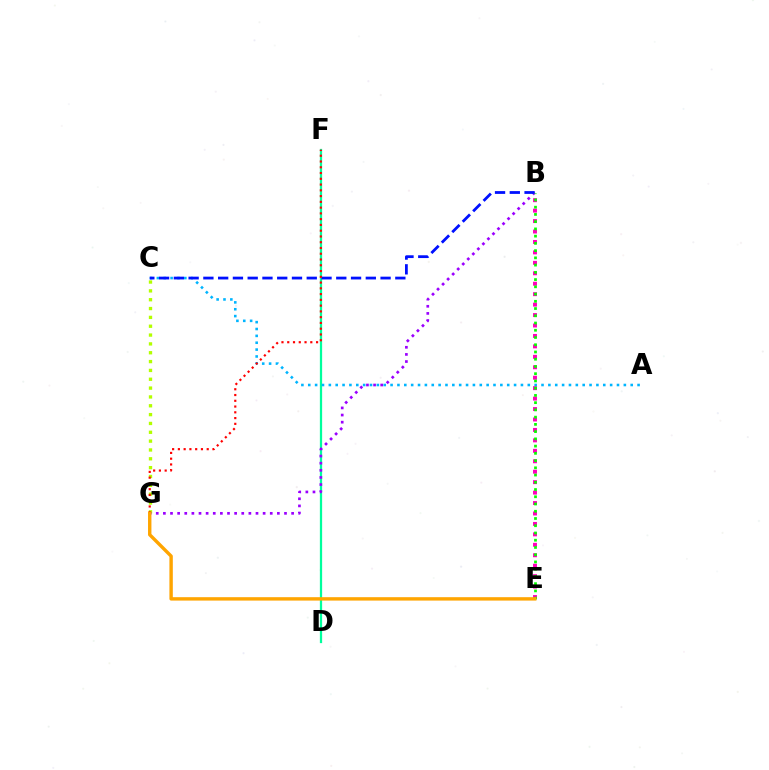{('C', 'G'): [{'color': '#b3ff00', 'line_style': 'dotted', 'thickness': 2.4}], ('D', 'F'): [{'color': '#00ff9d', 'line_style': 'solid', 'thickness': 1.62}], ('A', 'C'): [{'color': '#00b5ff', 'line_style': 'dotted', 'thickness': 1.86}], ('B', 'G'): [{'color': '#9b00ff', 'line_style': 'dotted', 'thickness': 1.94}], ('B', 'E'): [{'color': '#ff00bd', 'line_style': 'dotted', 'thickness': 2.84}, {'color': '#08ff00', 'line_style': 'dotted', 'thickness': 1.97}], ('B', 'C'): [{'color': '#0010ff', 'line_style': 'dashed', 'thickness': 2.01}], ('F', 'G'): [{'color': '#ff0000', 'line_style': 'dotted', 'thickness': 1.57}], ('E', 'G'): [{'color': '#ffa500', 'line_style': 'solid', 'thickness': 2.45}]}